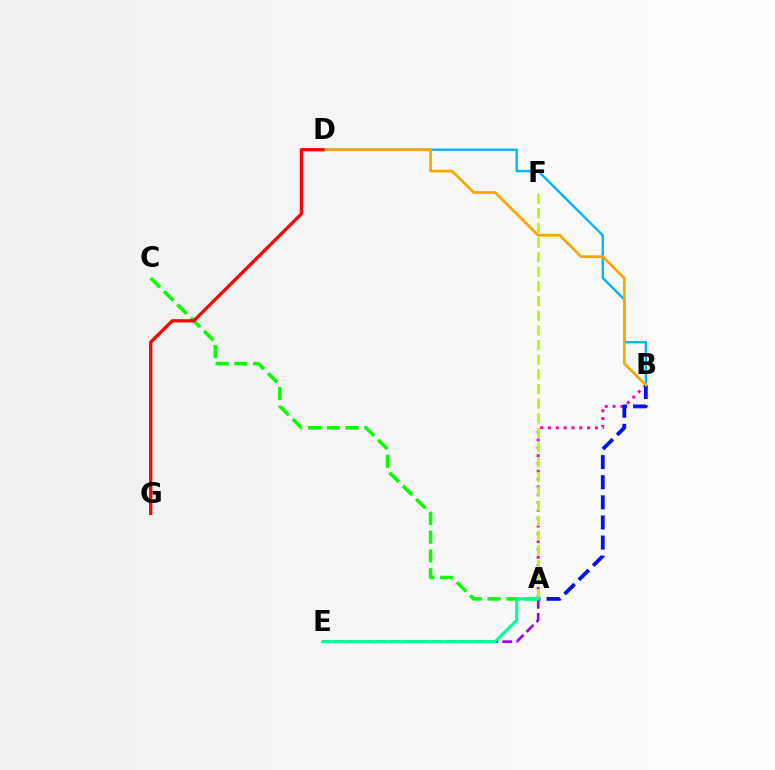{('A', 'B'): [{'color': '#ff00bd', 'line_style': 'dotted', 'thickness': 2.12}, {'color': '#0010ff', 'line_style': 'dashed', 'thickness': 2.73}], ('B', 'D'): [{'color': '#00b5ff', 'line_style': 'solid', 'thickness': 1.72}, {'color': '#ffa500', 'line_style': 'solid', 'thickness': 1.97}], ('A', 'F'): [{'color': '#b3ff00', 'line_style': 'dashed', 'thickness': 1.99}], ('A', 'E'): [{'color': '#9b00ff', 'line_style': 'dashed', 'thickness': 1.91}, {'color': '#00ff9d', 'line_style': 'solid', 'thickness': 2.25}], ('A', 'C'): [{'color': '#08ff00', 'line_style': 'dashed', 'thickness': 2.55}], ('D', 'G'): [{'color': '#ff0000', 'line_style': 'solid', 'thickness': 2.35}]}